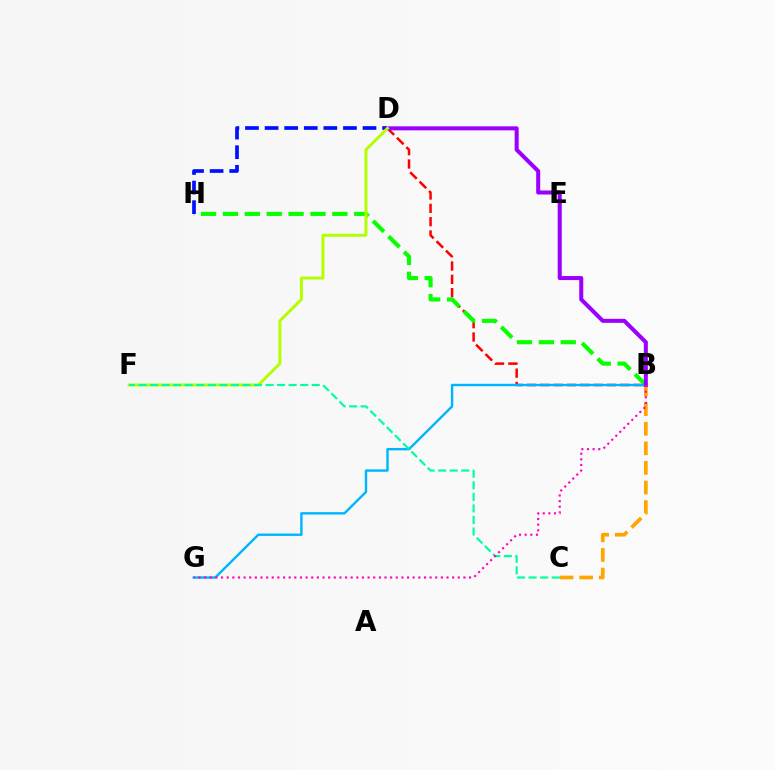{('B', 'D'): [{'color': '#ff0000', 'line_style': 'dashed', 'thickness': 1.81}, {'color': '#9b00ff', 'line_style': 'solid', 'thickness': 2.91}], ('B', 'H'): [{'color': '#08ff00', 'line_style': 'dashed', 'thickness': 2.97}], ('B', 'G'): [{'color': '#00b5ff', 'line_style': 'solid', 'thickness': 1.72}, {'color': '#ff00bd', 'line_style': 'dotted', 'thickness': 1.53}], ('D', 'H'): [{'color': '#0010ff', 'line_style': 'dashed', 'thickness': 2.66}], ('B', 'C'): [{'color': '#ffa500', 'line_style': 'dashed', 'thickness': 2.66}], ('D', 'F'): [{'color': '#b3ff00', 'line_style': 'solid', 'thickness': 2.14}], ('C', 'F'): [{'color': '#00ff9d', 'line_style': 'dashed', 'thickness': 1.57}]}